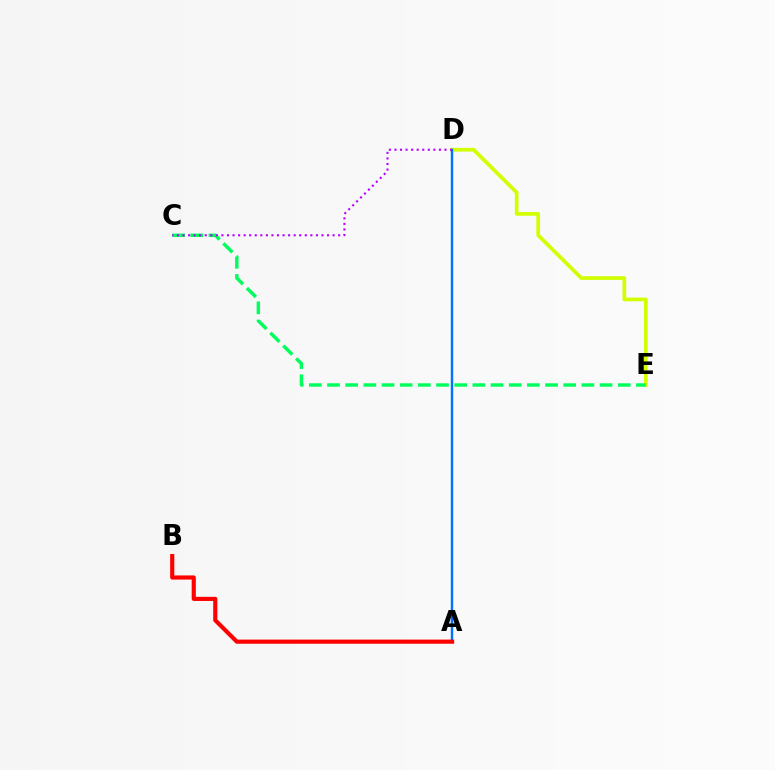{('D', 'E'): [{'color': '#d1ff00', 'line_style': 'solid', 'thickness': 2.67}], ('C', 'E'): [{'color': '#00ff5c', 'line_style': 'dashed', 'thickness': 2.47}], ('A', 'D'): [{'color': '#0074ff', 'line_style': 'solid', 'thickness': 1.76}], ('A', 'B'): [{'color': '#ff0000', 'line_style': 'solid', 'thickness': 2.98}], ('C', 'D'): [{'color': '#b900ff', 'line_style': 'dotted', 'thickness': 1.51}]}